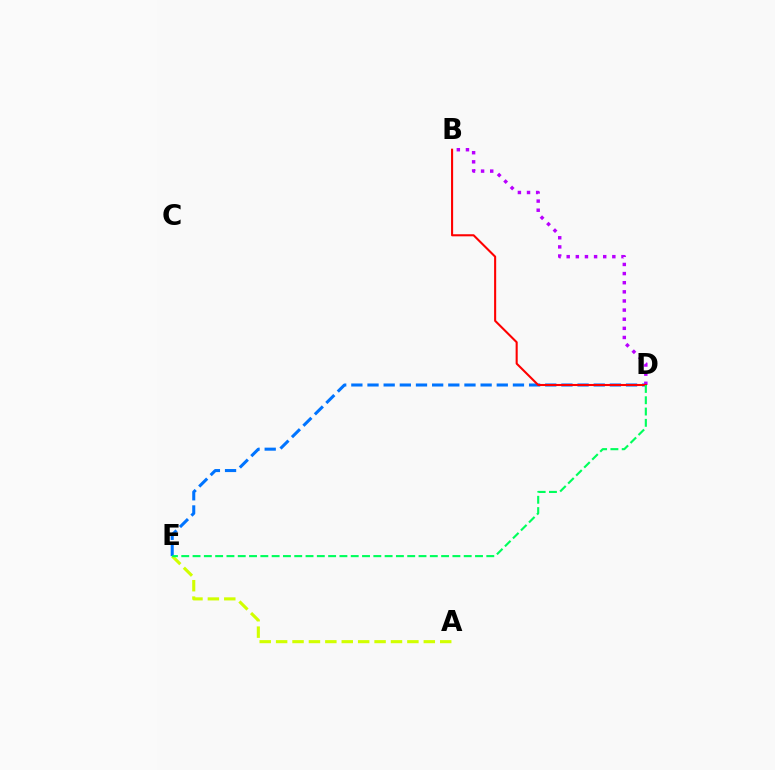{('A', 'E'): [{'color': '#d1ff00', 'line_style': 'dashed', 'thickness': 2.23}], ('D', 'E'): [{'color': '#0074ff', 'line_style': 'dashed', 'thickness': 2.2}, {'color': '#00ff5c', 'line_style': 'dashed', 'thickness': 1.53}], ('B', 'D'): [{'color': '#b900ff', 'line_style': 'dotted', 'thickness': 2.48}, {'color': '#ff0000', 'line_style': 'solid', 'thickness': 1.5}]}